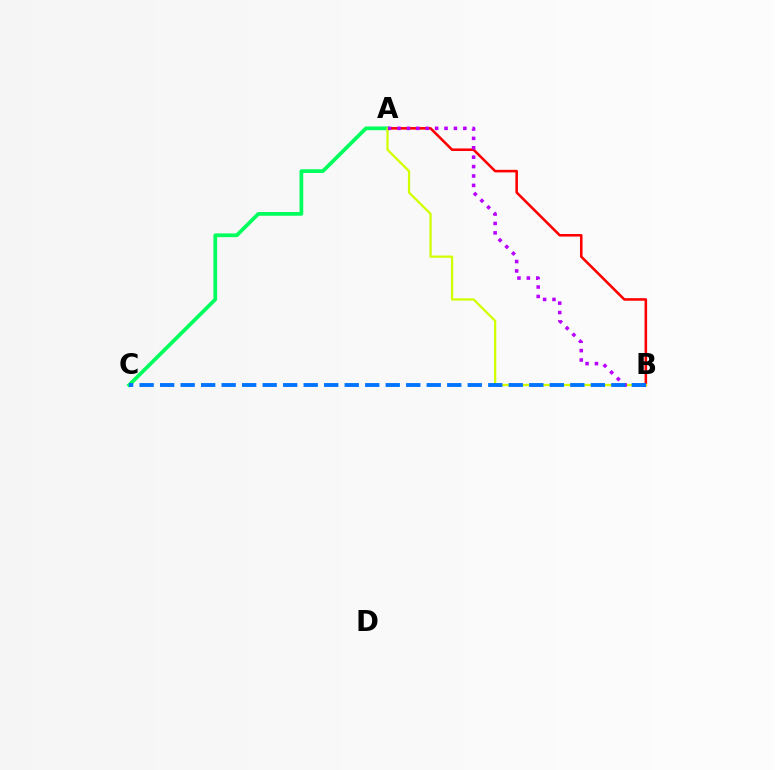{('A', 'B'): [{'color': '#ff0000', 'line_style': 'solid', 'thickness': 1.85}, {'color': '#d1ff00', 'line_style': 'solid', 'thickness': 1.63}, {'color': '#b900ff', 'line_style': 'dotted', 'thickness': 2.56}], ('A', 'C'): [{'color': '#00ff5c', 'line_style': 'solid', 'thickness': 2.69}], ('B', 'C'): [{'color': '#0074ff', 'line_style': 'dashed', 'thickness': 2.79}]}